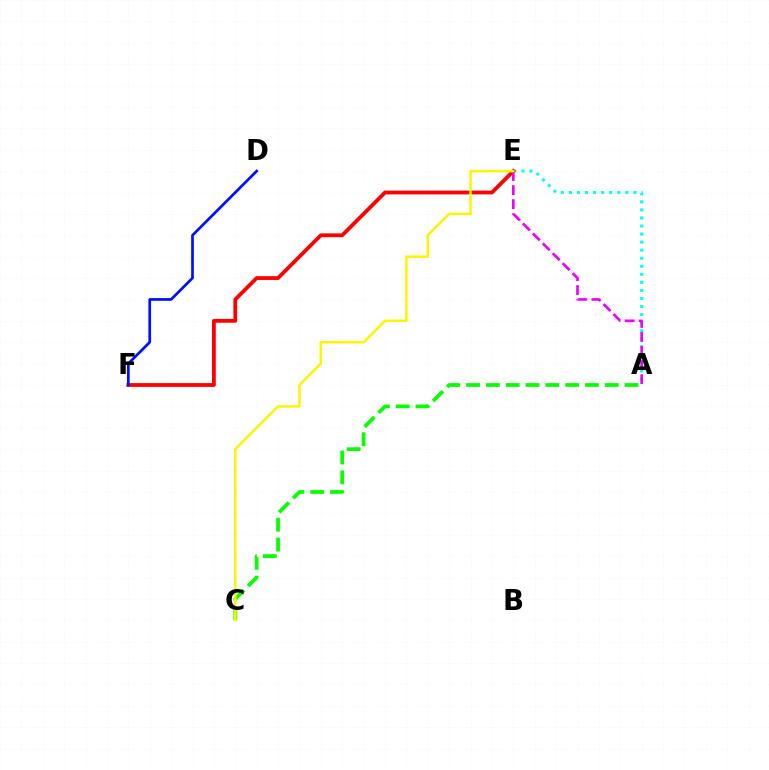{('A', 'E'): [{'color': '#00fff6', 'line_style': 'dotted', 'thickness': 2.19}, {'color': '#ee00ff', 'line_style': 'dashed', 'thickness': 1.91}], ('A', 'C'): [{'color': '#08ff00', 'line_style': 'dashed', 'thickness': 2.69}], ('E', 'F'): [{'color': '#ff0000', 'line_style': 'solid', 'thickness': 2.73}], ('D', 'F'): [{'color': '#0010ff', 'line_style': 'solid', 'thickness': 1.95}], ('C', 'E'): [{'color': '#fcf500', 'line_style': 'solid', 'thickness': 1.8}]}